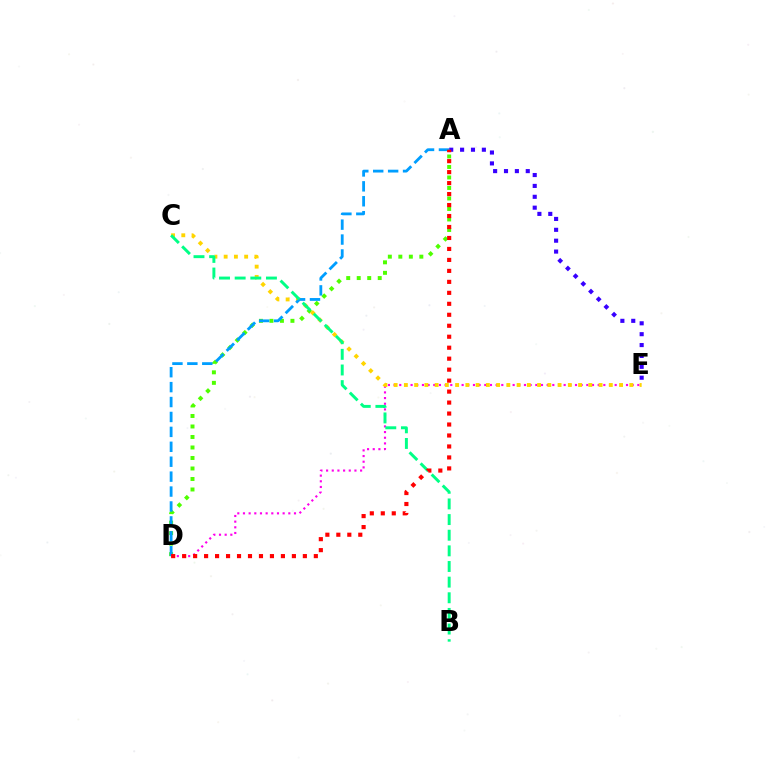{('D', 'E'): [{'color': '#ff00ed', 'line_style': 'dotted', 'thickness': 1.54}], ('A', 'D'): [{'color': '#4fff00', 'line_style': 'dotted', 'thickness': 2.85}, {'color': '#009eff', 'line_style': 'dashed', 'thickness': 2.03}, {'color': '#ff0000', 'line_style': 'dotted', 'thickness': 2.98}], ('C', 'E'): [{'color': '#ffd500', 'line_style': 'dotted', 'thickness': 2.78}], ('A', 'E'): [{'color': '#3700ff', 'line_style': 'dotted', 'thickness': 2.96}], ('B', 'C'): [{'color': '#00ff86', 'line_style': 'dashed', 'thickness': 2.12}]}